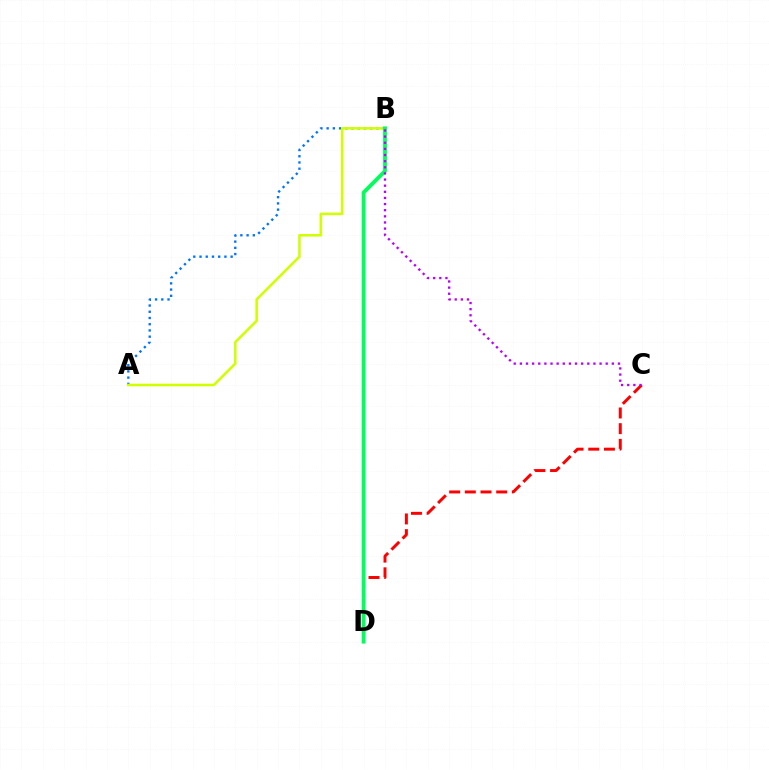{('C', 'D'): [{'color': '#ff0000', 'line_style': 'dashed', 'thickness': 2.13}], ('A', 'B'): [{'color': '#0074ff', 'line_style': 'dotted', 'thickness': 1.69}, {'color': '#d1ff00', 'line_style': 'solid', 'thickness': 1.84}], ('B', 'D'): [{'color': '#00ff5c', 'line_style': 'solid', 'thickness': 2.76}], ('B', 'C'): [{'color': '#b900ff', 'line_style': 'dotted', 'thickness': 1.67}]}